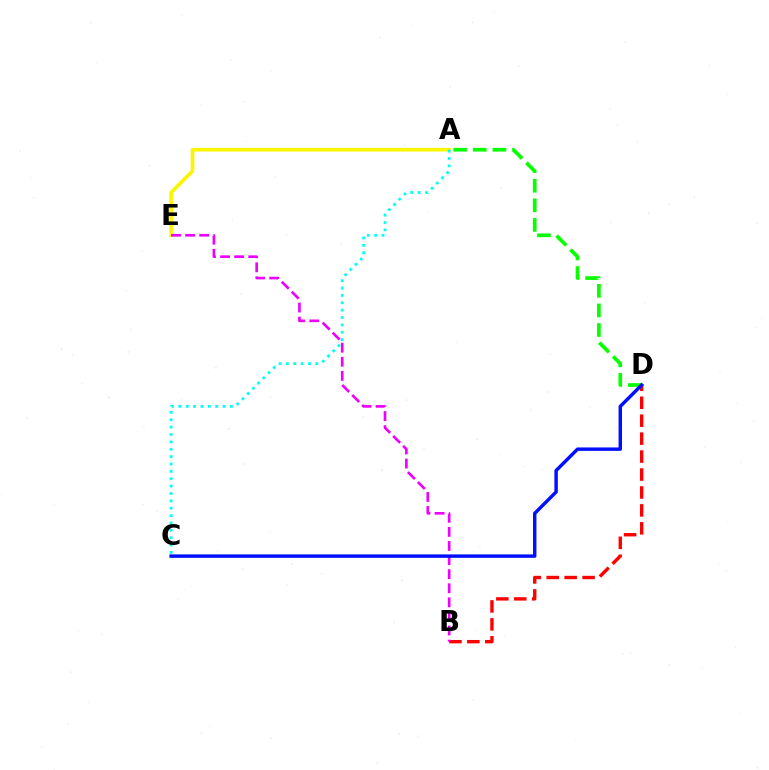{('B', 'D'): [{'color': '#ff0000', 'line_style': 'dashed', 'thickness': 2.44}], ('A', 'E'): [{'color': '#fcf500', 'line_style': 'solid', 'thickness': 2.65}], ('A', 'C'): [{'color': '#00fff6', 'line_style': 'dotted', 'thickness': 2.0}], ('A', 'D'): [{'color': '#08ff00', 'line_style': 'dashed', 'thickness': 2.66}], ('B', 'E'): [{'color': '#ee00ff', 'line_style': 'dashed', 'thickness': 1.91}], ('C', 'D'): [{'color': '#0010ff', 'line_style': 'solid', 'thickness': 2.48}]}